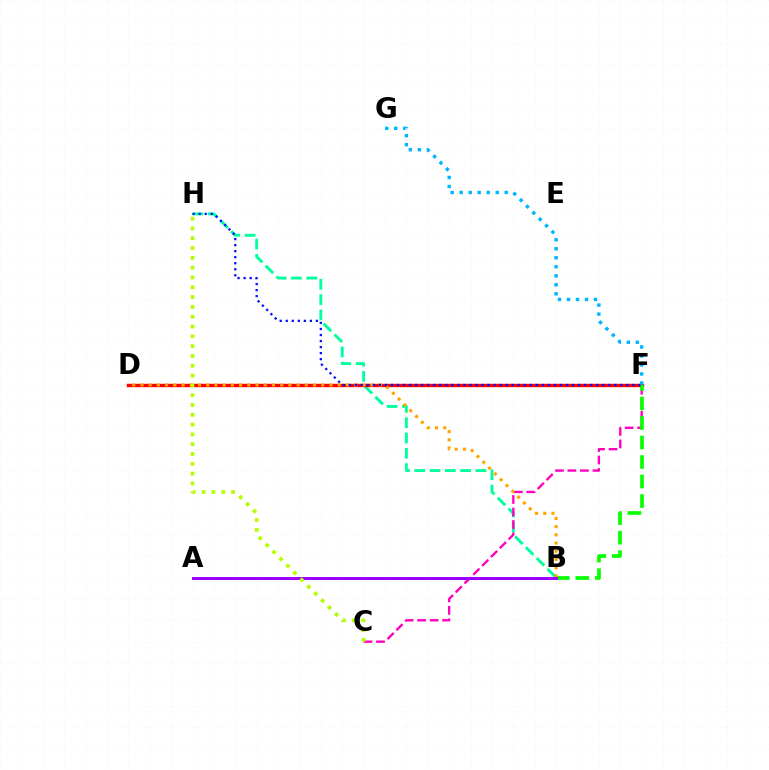{('B', 'H'): [{'color': '#00ff9d', 'line_style': 'dashed', 'thickness': 2.08}], ('D', 'F'): [{'color': '#ff0000', 'line_style': 'solid', 'thickness': 2.44}], ('C', 'F'): [{'color': '#ff00bd', 'line_style': 'dashed', 'thickness': 1.7}], ('B', 'F'): [{'color': '#08ff00', 'line_style': 'dashed', 'thickness': 2.65}], ('B', 'D'): [{'color': '#ffa500', 'line_style': 'dotted', 'thickness': 2.23}], ('F', 'H'): [{'color': '#0010ff', 'line_style': 'dotted', 'thickness': 1.64}], ('A', 'B'): [{'color': '#9b00ff', 'line_style': 'solid', 'thickness': 2.15}], ('F', 'G'): [{'color': '#00b5ff', 'line_style': 'dotted', 'thickness': 2.45}], ('C', 'H'): [{'color': '#b3ff00', 'line_style': 'dotted', 'thickness': 2.66}]}